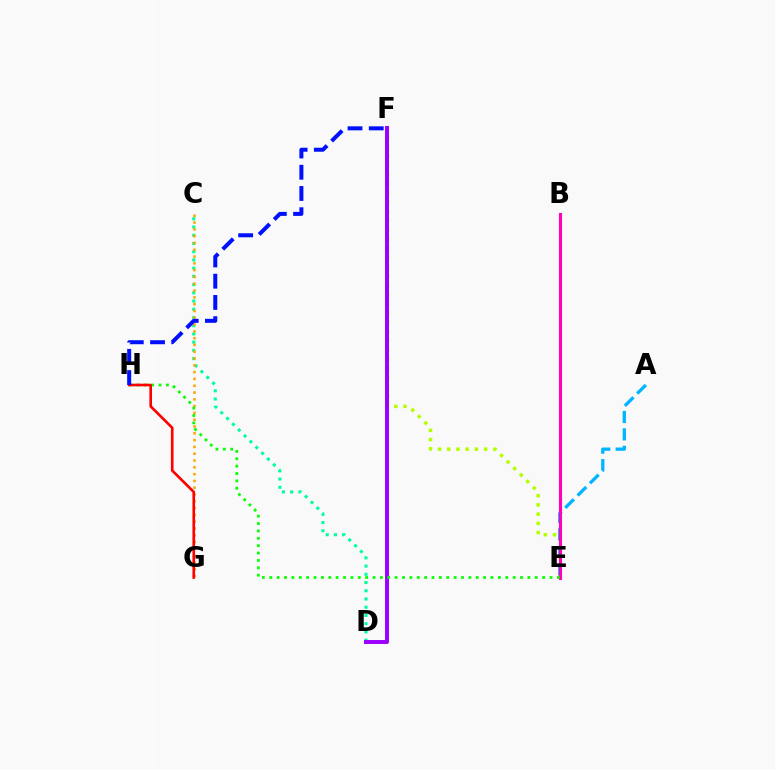{('E', 'F'): [{'color': '#b3ff00', 'line_style': 'dotted', 'thickness': 2.51}], ('C', 'D'): [{'color': '#00ff9d', 'line_style': 'dotted', 'thickness': 2.23}], ('A', 'E'): [{'color': '#00b5ff', 'line_style': 'dashed', 'thickness': 2.37}], ('C', 'G'): [{'color': '#ffa500', 'line_style': 'dotted', 'thickness': 1.85}], ('D', 'F'): [{'color': '#9b00ff', 'line_style': 'solid', 'thickness': 2.85}], ('B', 'E'): [{'color': '#ff00bd', 'line_style': 'solid', 'thickness': 2.22}], ('E', 'H'): [{'color': '#08ff00', 'line_style': 'dotted', 'thickness': 2.0}], ('G', 'H'): [{'color': '#ff0000', 'line_style': 'solid', 'thickness': 1.9}], ('F', 'H'): [{'color': '#0010ff', 'line_style': 'dashed', 'thickness': 2.89}]}